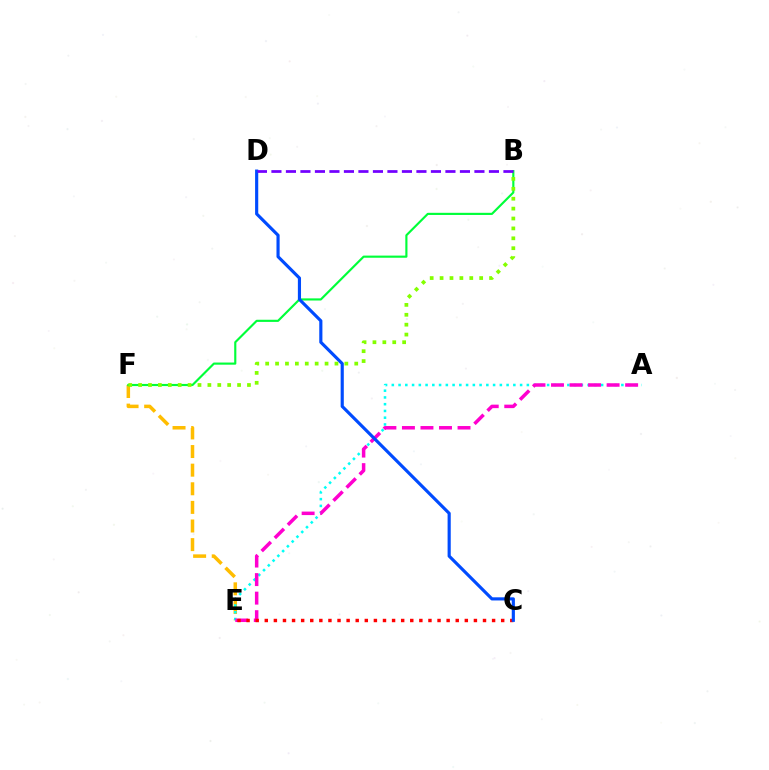{('E', 'F'): [{'color': '#ffbd00', 'line_style': 'dashed', 'thickness': 2.53}], ('A', 'E'): [{'color': '#00fff6', 'line_style': 'dotted', 'thickness': 1.83}, {'color': '#ff00cf', 'line_style': 'dashed', 'thickness': 2.52}], ('B', 'F'): [{'color': '#00ff39', 'line_style': 'solid', 'thickness': 1.55}, {'color': '#84ff00', 'line_style': 'dotted', 'thickness': 2.69}], ('C', 'E'): [{'color': '#ff0000', 'line_style': 'dotted', 'thickness': 2.47}], ('C', 'D'): [{'color': '#004bff', 'line_style': 'solid', 'thickness': 2.27}], ('B', 'D'): [{'color': '#7200ff', 'line_style': 'dashed', 'thickness': 1.97}]}